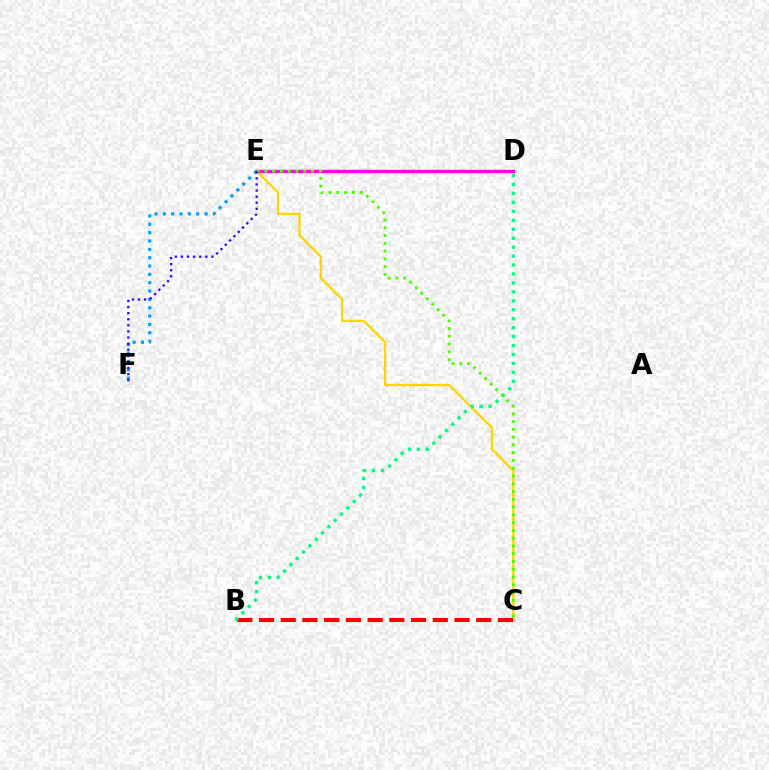{('C', 'E'): [{'color': '#ffd500', 'line_style': 'solid', 'thickness': 1.65}, {'color': '#4fff00', 'line_style': 'dotted', 'thickness': 2.11}], ('D', 'E'): [{'color': '#ff00ed', 'line_style': 'solid', 'thickness': 2.44}], ('B', 'C'): [{'color': '#ff0000', 'line_style': 'dashed', 'thickness': 2.95}], ('B', 'D'): [{'color': '#00ff86', 'line_style': 'dotted', 'thickness': 2.43}], ('E', 'F'): [{'color': '#009eff', 'line_style': 'dotted', 'thickness': 2.27}, {'color': '#3700ff', 'line_style': 'dotted', 'thickness': 1.66}]}